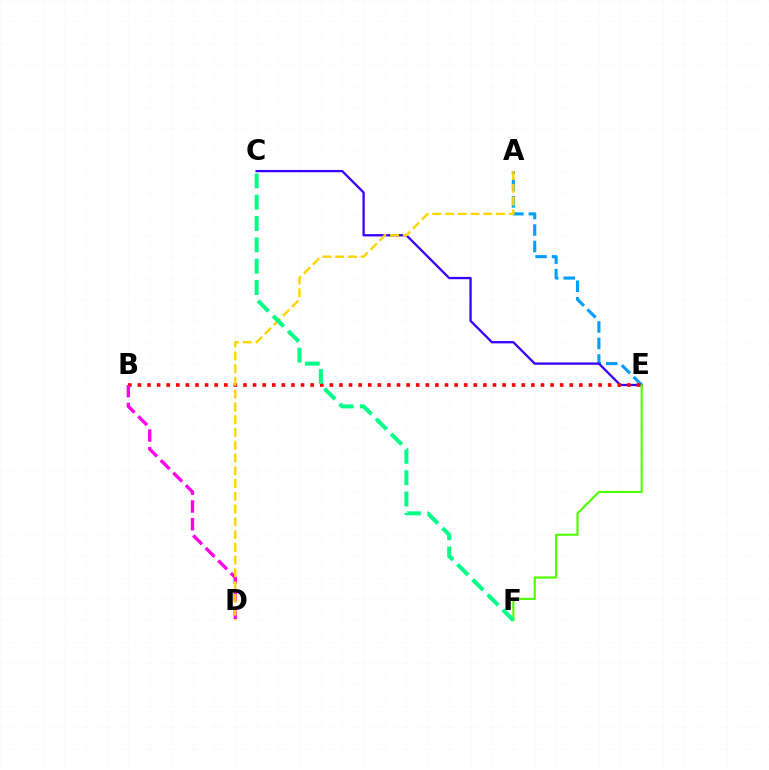{('A', 'E'): [{'color': '#009eff', 'line_style': 'dashed', 'thickness': 2.24}], ('C', 'E'): [{'color': '#3700ff', 'line_style': 'solid', 'thickness': 1.66}], ('B', 'E'): [{'color': '#ff0000', 'line_style': 'dotted', 'thickness': 2.61}], ('B', 'D'): [{'color': '#ff00ed', 'line_style': 'dashed', 'thickness': 2.41}], ('E', 'F'): [{'color': '#4fff00', 'line_style': 'solid', 'thickness': 1.54}], ('A', 'D'): [{'color': '#ffd500', 'line_style': 'dashed', 'thickness': 1.73}], ('C', 'F'): [{'color': '#00ff86', 'line_style': 'dashed', 'thickness': 2.9}]}